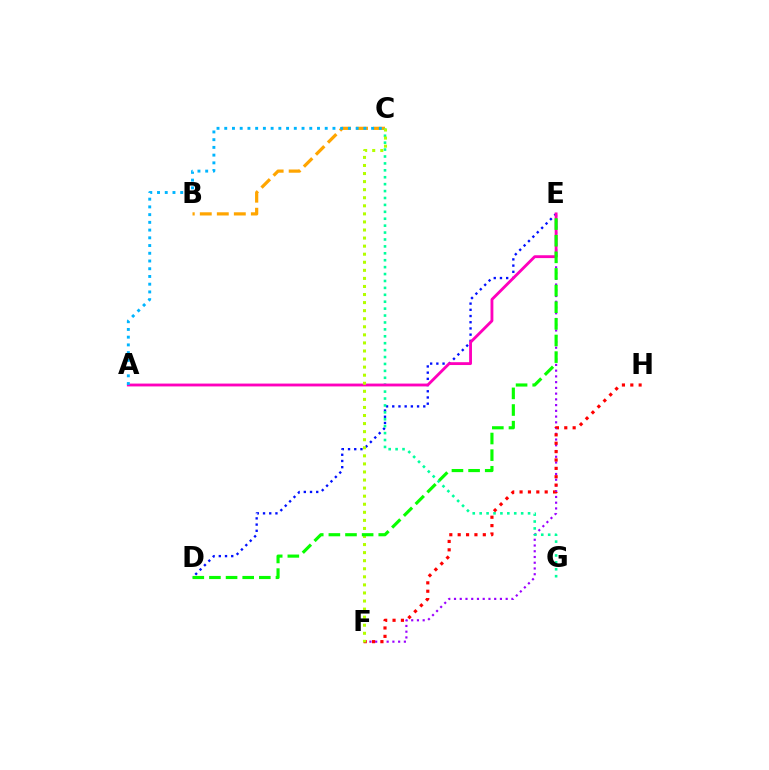{('B', 'C'): [{'color': '#ffa500', 'line_style': 'dashed', 'thickness': 2.31}], ('E', 'F'): [{'color': '#9b00ff', 'line_style': 'dotted', 'thickness': 1.56}], ('D', 'E'): [{'color': '#0010ff', 'line_style': 'dotted', 'thickness': 1.69}, {'color': '#08ff00', 'line_style': 'dashed', 'thickness': 2.26}], ('C', 'G'): [{'color': '#00ff9d', 'line_style': 'dotted', 'thickness': 1.88}], ('A', 'E'): [{'color': '#ff00bd', 'line_style': 'solid', 'thickness': 2.05}], ('F', 'H'): [{'color': '#ff0000', 'line_style': 'dotted', 'thickness': 2.28}], ('C', 'F'): [{'color': '#b3ff00', 'line_style': 'dotted', 'thickness': 2.19}], ('A', 'C'): [{'color': '#00b5ff', 'line_style': 'dotted', 'thickness': 2.1}]}